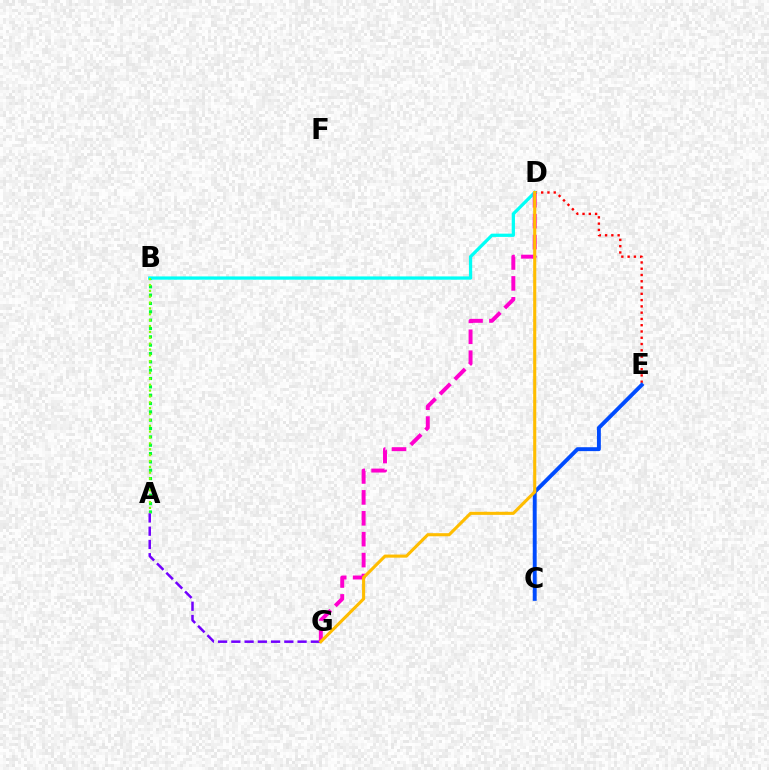{('D', 'E'): [{'color': '#ff0000', 'line_style': 'dotted', 'thickness': 1.71}], ('C', 'E'): [{'color': '#004bff', 'line_style': 'solid', 'thickness': 2.81}], ('A', 'B'): [{'color': '#00ff39', 'line_style': 'dotted', 'thickness': 2.27}, {'color': '#84ff00', 'line_style': 'dotted', 'thickness': 1.59}], ('A', 'G'): [{'color': '#7200ff', 'line_style': 'dashed', 'thickness': 1.8}], ('B', 'D'): [{'color': '#00fff6', 'line_style': 'solid', 'thickness': 2.35}], ('D', 'G'): [{'color': '#ff00cf', 'line_style': 'dashed', 'thickness': 2.84}, {'color': '#ffbd00', 'line_style': 'solid', 'thickness': 2.23}]}